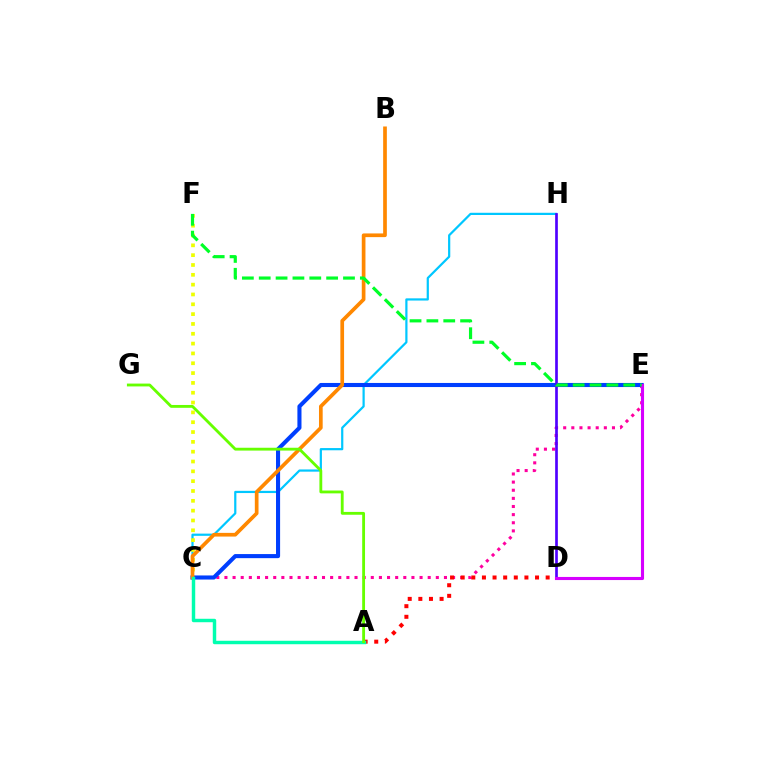{('C', 'E'): [{'color': '#ff00a0', 'line_style': 'dotted', 'thickness': 2.21}, {'color': '#003fff', 'line_style': 'solid', 'thickness': 2.94}], ('C', 'H'): [{'color': '#00c7ff', 'line_style': 'solid', 'thickness': 1.59}], ('C', 'F'): [{'color': '#eeff00', 'line_style': 'dotted', 'thickness': 2.67}], ('D', 'H'): [{'color': '#4f00ff', 'line_style': 'solid', 'thickness': 1.93}], ('A', 'D'): [{'color': '#ff0000', 'line_style': 'dotted', 'thickness': 2.89}], ('D', 'E'): [{'color': '#d600ff', 'line_style': 'solid', 'thickness': 2.23}], ('B', 'C'): [{'color': '#ff8800', 'line_style': 'solid', 'thickness': 2.66}], ('A', 'C'): [{'color': '#00ffaf', 'line_style': 'solid', 'thickness': 2.48}], ('A', 'G'): [{'color': '#66ff00', 'line_style': 'solid', 'thickness': 2.04}], ('E', 'F'): [{'color': '#00ff27', 'line_style': 'dashed', 'thickness': 2.29}]}